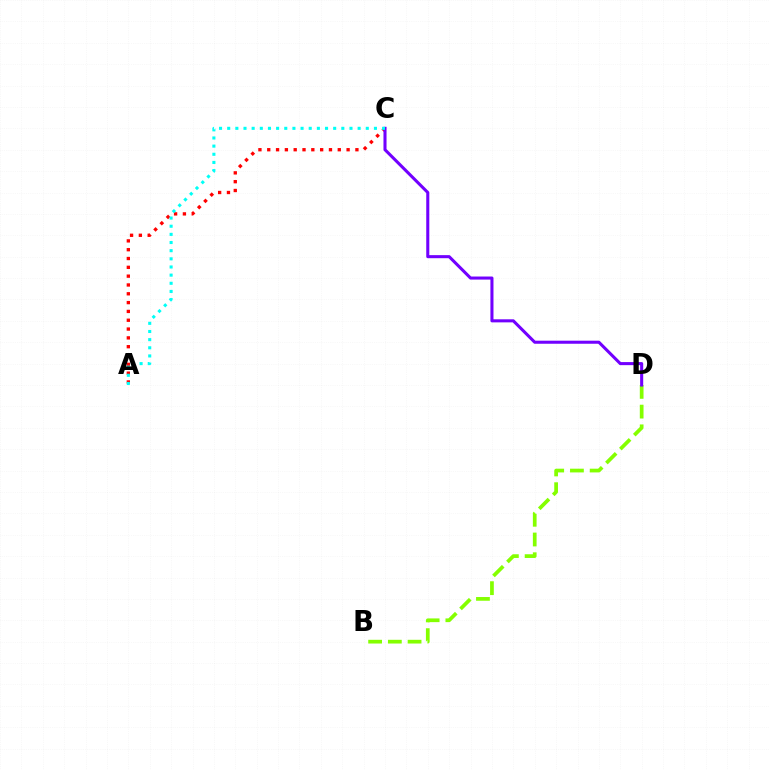{('B', 'D'): [{'color': '#84ff00', 'line_style': 'dashed', 'thickness': 2.68}], ('A', 'C'): [{'color': '#ff0000', 'line_style': 'dotted', 'thickness': 2.4}, {'color': '#00fff6', 'line_style': 'dotted', 'thickness': 2.21}], ('C', 'D'): [{'color': '#7200ff', 'line_style': 'solid', 'thickness': 2.21}]}